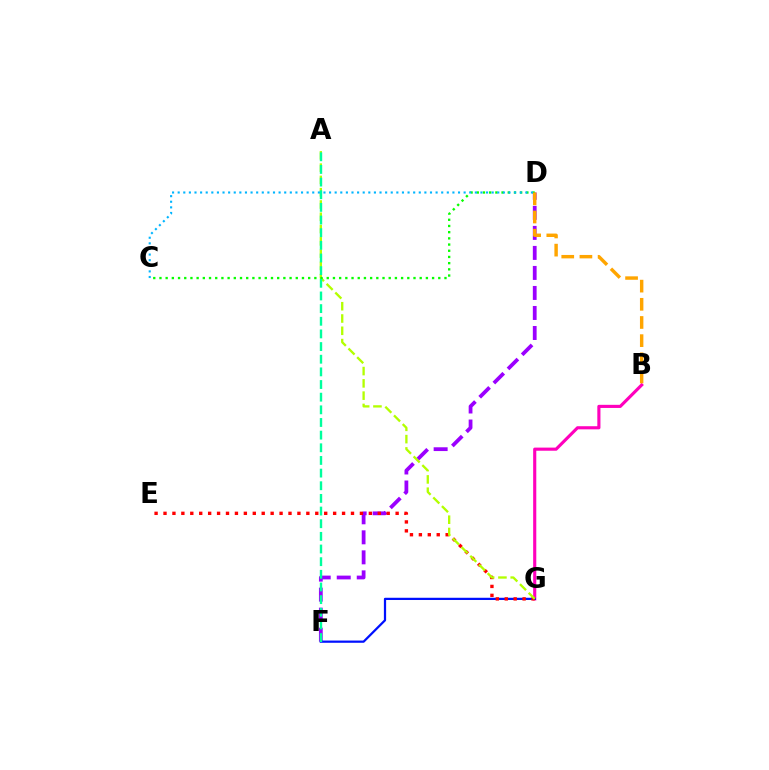{('D', 'F'): [{'color': '#9b00ff', 'line_style': 'dashed', 'thickness': 2.72}], ('B', 'G'): [{'color': '#ff00bd', 'line_style': 'solid', 'thickness': 2.25}], ('F', 'G'): [{'color': '#0010ff', 'line_style': 'solid', 'thickness': 1.61}], ('E', 'G'): [{'color': '#ff0000', 'line_style': 'dotted', 'thickness': 2.43}], ('A', 'G'): [{'color': '#b3ff00', 'line_style': 'dashed', 'thickness': 1.67}], ('C', 'D'): [{'color': '#08ff00', 'line_style': 'dotted', 'thickness': 1.68}, {'color': '#00b5ff', 'line_style': 'dotted', 'thickness': 1.52}], ('A', 'F'): [{'color': '#00ff9d', 'line_style': 'dashed', 'thickness': 1.72}], ('B', 'D'): [{'color': '#ffa500', 'line_style': 'dashed', 'thickness': 2.47}]}